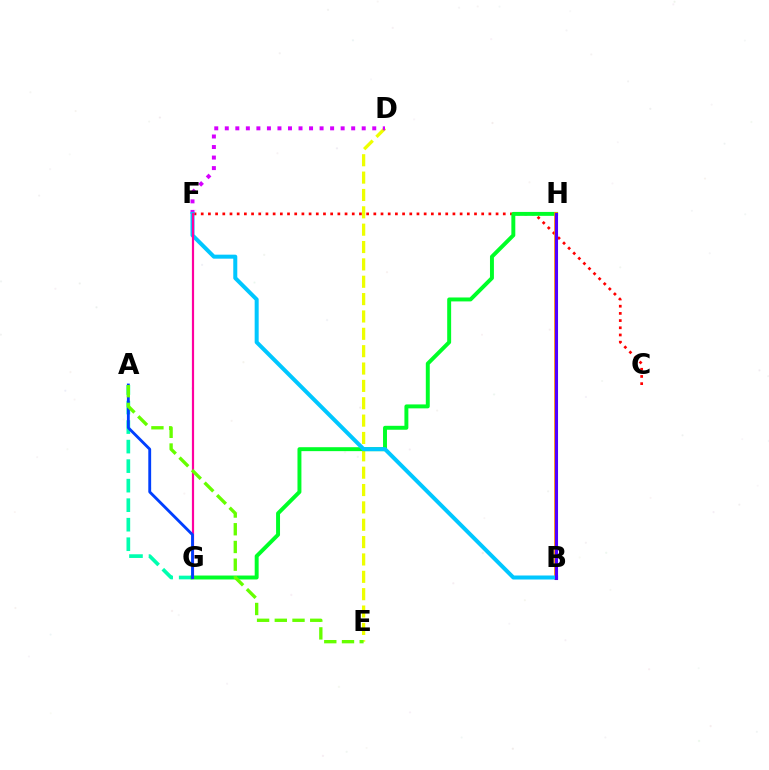{('D', 'E'): [{'color': '#eeff00', 'line_style': 'dashed', 'thickness': 2.36}], ('C', 'F'): [{'color': '#ff0000', 'line_style': 'dotted', 'thickness': 1.95}], ('A', 'G'): [{'color': '#00ffaf', 'line_style': 'dashed', 'thickness': 2.65}, {'color': '#003fff', 'line_style': 'solid', 'thickness': 2.05}], ('G', 'H'): [{'color': '#00ff27', 'line_style': 'solid', 'thickness': 2.83}], ('B', 'H'): [{'color': '#ff8800', 'line_style': 'solid', 'thickness': 2.68}, {'color': '#4f00ff', 'line_style': 'solid', 'thickness': 2.22}], ('D', 'F'): [{'color': '#d600ff', 'line_style': 'dotted', 'thickness': 2.86}], ('B', 'F'): [{'color': '#00c7ff', 'line_style': 'solid', 'thickness': 2.88}], ('F', 'G'): [{'color': '#ff00a0', 'line_style': 'solid', 'thickness': 1.58}], ('A', 'E'): [{'color': '#66ff00', 'line_style': 'dashed', 'thickness': 2.41}]}